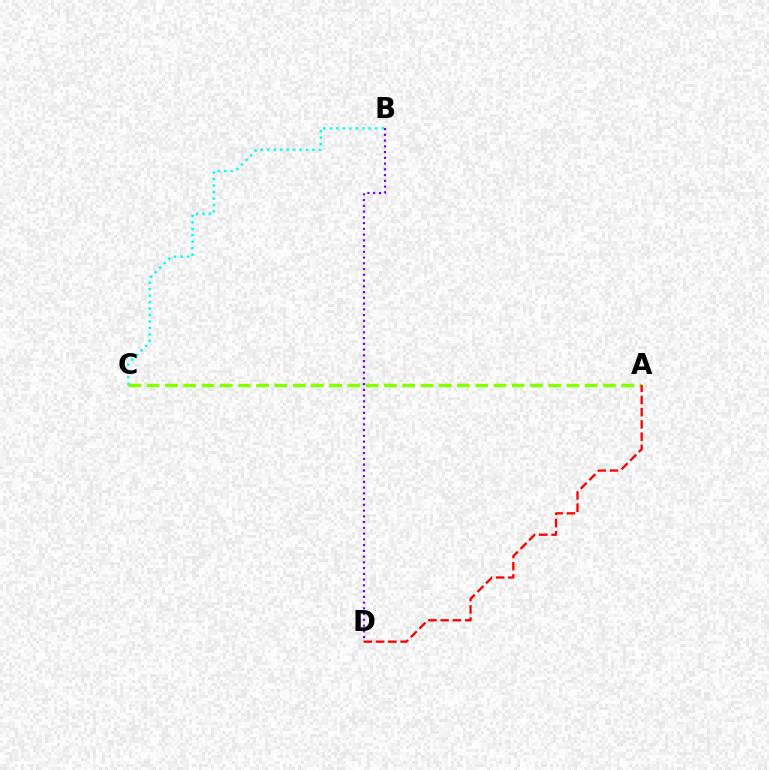{('A', 'C'): [{'color': '#84ff00', 'line_style': 'dashed', 'thickness': 2.48}], ('B', 'D'): [{'color': '#7200ff', 'line_style': 'dotted', 'thickness': 1.56}], ('A', 'D'): [{'color': '#ff0000', 'line_style': 'dashed', 'thickness': 1.66}], ('B', 'C'): [{'color': '#00fff6', 'line_style': 'dotted', 'thickness': 1.76}]}